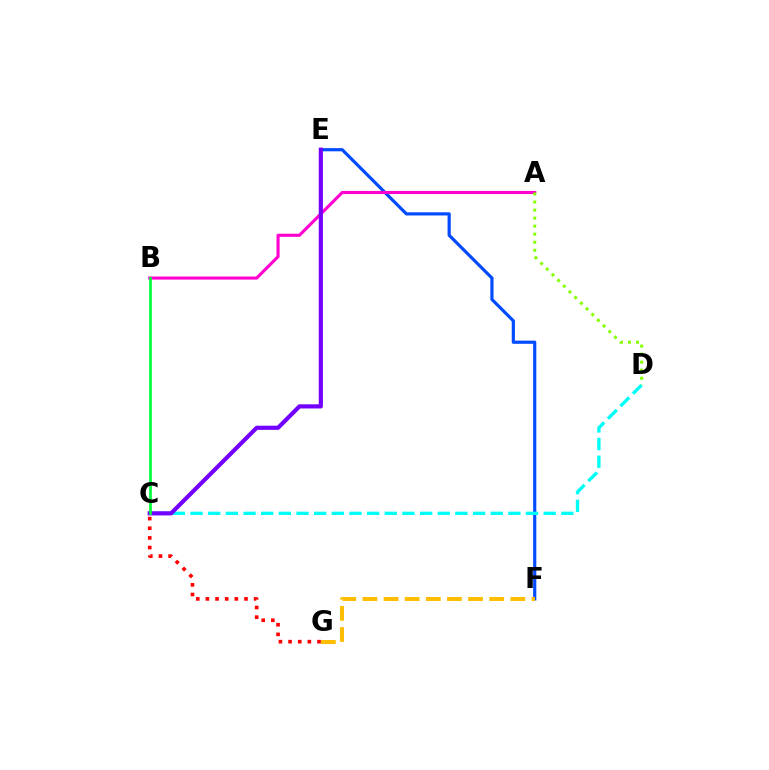{('C', 'G'): [{'color': '#ff0000', 'line_style': 'dotted', 'thickness': 2.62}], ('E', 'F'): [{'color': '#004bff', 'line_style': 'solid', 'thickness': 2.29}], ('C', 'D'): [{'color': '#00fff6', 'line_style': 'dashed', 'thickness': 2.4}], ('A', 'B'): [{'color': '#ff00cf', 'line_style': 'solid', 'thickness': 2.23}], ('A', 'D'): [{'color': '#84ff00', 'line_style': 'dotted', 'thickness': 2.18}], ('C', 'E'): [{'color': '#7200ff', 'line_style': 'solid', 'thickness': 3.0}], ('B', 'C'): [{'color': '#00ff39', 'line_style': 'solid', 'thickness': 1.94}], ('F', 'G'): [{'color': '#ffbd00', 'line_style': 'dashed', 'thickness': 2.87}]}